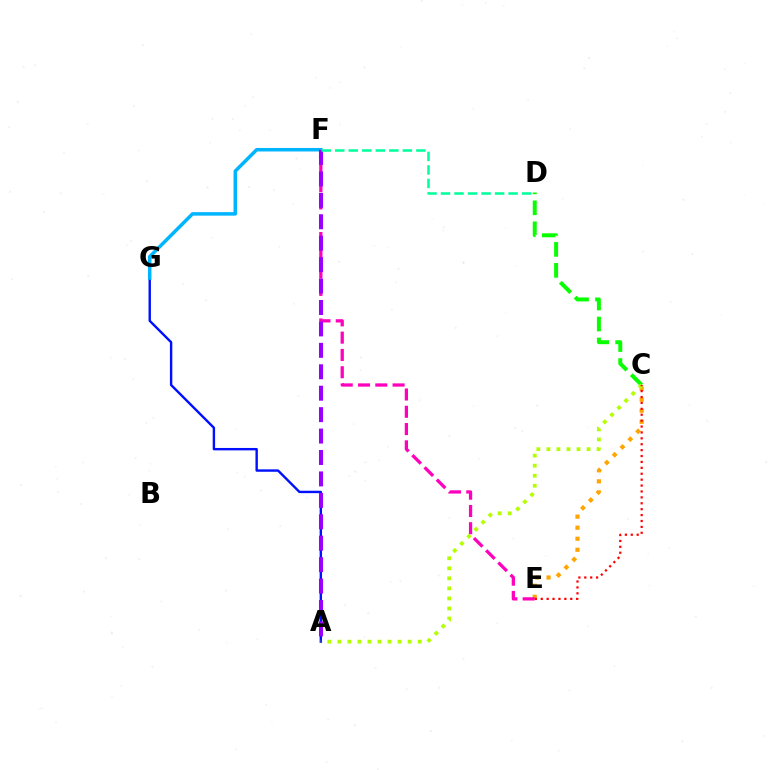{('C', 'E'): [{'color': '#ffa500', 'line_style': 'dotted', 'thickness': 3.0}, {'color': '#ff0000', 'line_style': 'dotted', 'thickness': 1.6}], ('A', 'G'): [{'color': '#0010ff', 'line_style': 'solid', 'thickness': 1.73}], ('F', 'G'): [{'color': '#00b5ff', 'line_style': 'solid', 'thickness': 2.52}], ('E', 'F'): [{'color': '#ff00bd', 'line_style': 'dashed', 'thickness': 2.35}], ('A', 'F'): [{'color': '#9b00ff', 'line_style': 'dashed', 'thickness': 2.91}], ('C', 'D'): [{'color': '#08ff00', 'line_style': 'dashed', 'thickness': 2.85}], ('D', 'F'): [{'color': '#00ff9d', 'line_style': 'dashed', 'thickness': 1.84}], ('A', 'C'): [{'color': '#b3ff00', 'line_style': 'dotted', 'thickness': 2.73}]}